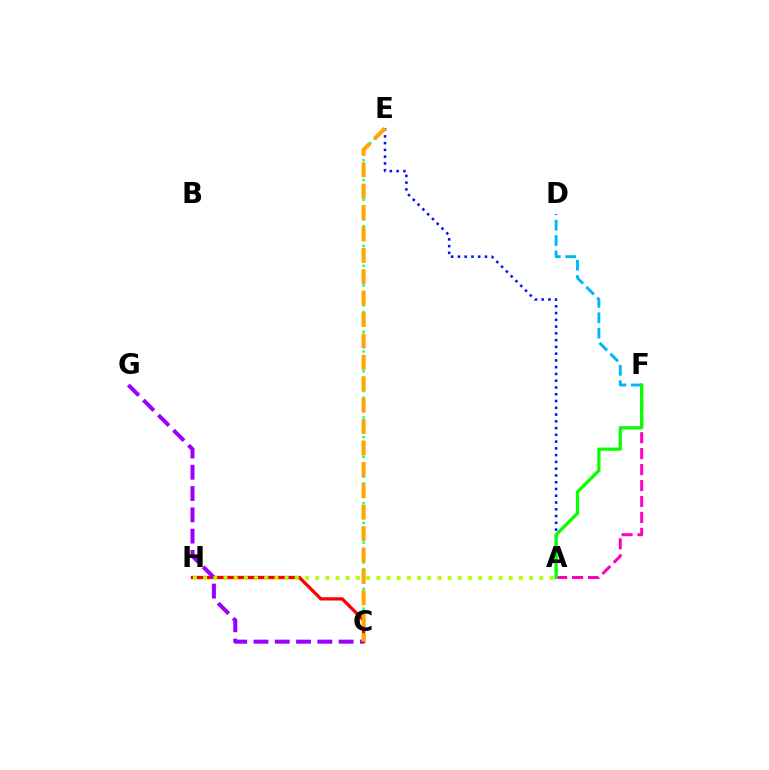{('D', 'F'): [{'color': '#00b5ff', 'line_style': 'dashed', 'thickness': 2.09}], ('A', 'E'): [{'color': '#0010ff', 'line_style': 'dotted', 'thickness': 1.84}], ('A', 'F'): [{'color': '#ff00bd', 'line_style': 'dashed', 'thickness': 2.17}, {'color': '#08ff00', 'line_style': 'solid', 'thickness': 2.34}], ('C', 'H'): [{'color': '#ff0000', 'line_style': 'solid', 'thickness': 2.35}], ('C', 'E'): [{'color': '#00ff9d', 'line_style': 'dotted', 'thickness': 1.79}, {'color': '#ffa500', 'line_style': 'dashed', 'thickness': 2.91}], ('C', 'G'): [{'color': '#9b00ff', 'line_style': 'dashed', 'thickness': 2.89}], ('A', 'H'): [{'color': '#b3ff00', 'line_style': 'dotted', 'thickness': 2.77}]}